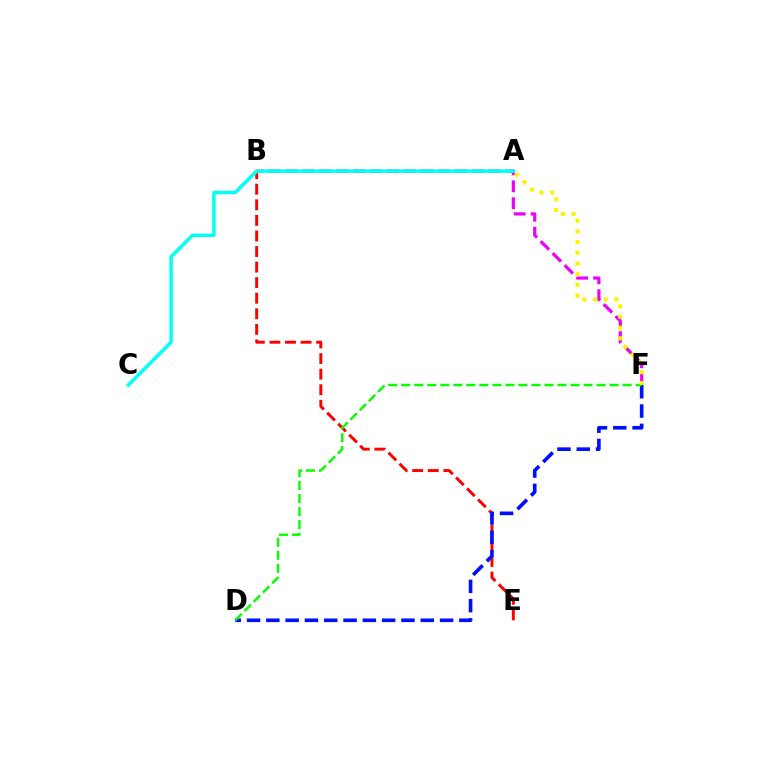{('B', 'E'): [{'color': '#ff0000', 'line_style': 'dashed', 'thickness': 2.11}], ('B', 'F'): [{'color': '#ee00ff', 'line_style': 'dashed', 'thickness': 2.3}], ('A', 'C'): [{'color': '#00fff6', 'line_style': 'solid', 'thickness': 2.5}], ('D', 'F'): [{'color': '#0010ff', 'line_style': 'dashed', 'thickness': 2.62}, {'color': '#08ff00', 'line_style': 'dashed', 'thickness': 1.77}], ('A', 'F'): [{'color': '#fcf500', 'line_style': 'dotted', 'thickness': 2.91}]}